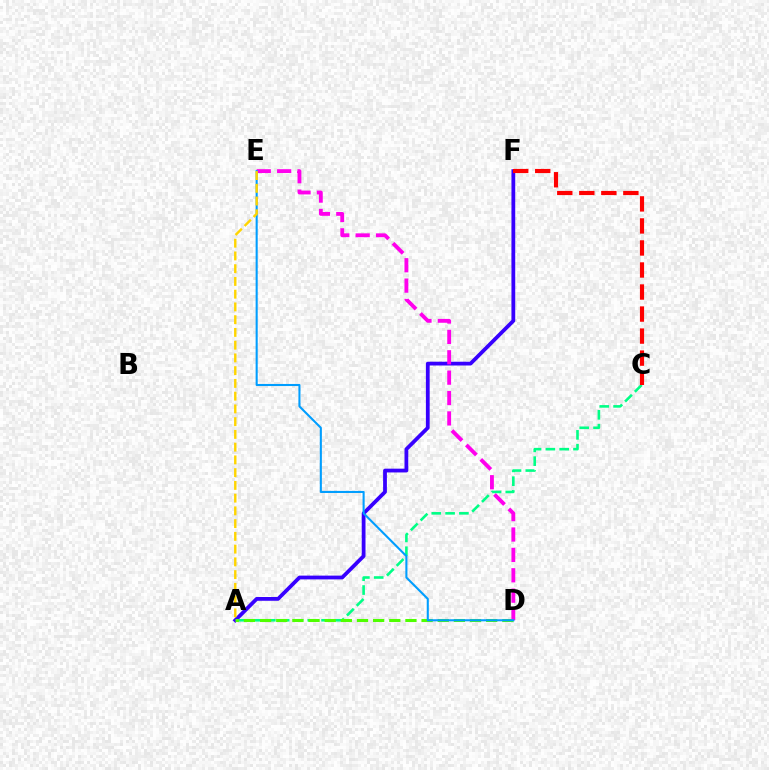{('A', 'C'): [{'color': '#00ff86', 'line_style': 'dashed', 'thickness': 1.88}], ('A', 'F'): [{'color': '#3700ff', 'line_style': 'solid', 'thickness': 2.72}], ('A', 'D'): [{'color': '#4fff00', 'line_style': 'dashed', 'thickness': 2.19}], ('D', 'E'): [{'color': '#ff00ed', 'line_style': 'dashed', 'thickness': 2.77}, {'color': '#009eff', 'line_style': 'solid', 'thickness': 1.5}], ('A', 'E'): [{'color': '#ffd500', 'line_style': 'dashed', 'thickness': 1.73}], ('C', 'F'): [{'color': '#ff0000', 'line_style': 'dashed', 'thickness': 2.99}]}